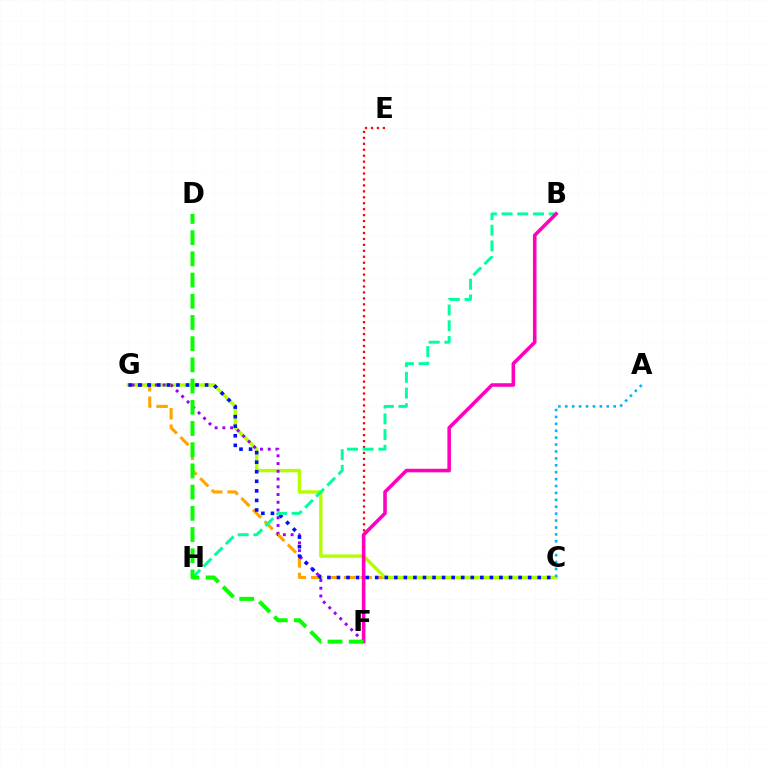{('C', 'G'): [{'color': '#ffa500', 'line_style': 'dashed', 'thickness': 2.23}, {'color': '#b3ff00', 'line_style': 'solid', 'thickness': 2.44}, {'color': '#0010ff', 'line_style': 'dotted', 'thickness': 2.6}], ('E', 'F'): [{'color': '#ff0000', 'line_style': 'dotted', 'thickness': 1.62}], ('F', 'G'): [{'color': '#9b00ff', 'line_style': 'dotted', 'thickness': 2.1}], ('B', 'H'): [{'color': '#00ff9d', 'line_style': 'dashed', 'thickness': 2.14}], ('B', 'F'): [{'color': '#ff00bd', 'line_style': 'solid', 'thickness': 2.57}], ('D', 'F'): [{'color': '#08ff00', 'line_style': 'dashed', 'thickness': 2.88}], ('A', 'C'): [{'color': '#00b5ff', 'line_style': 'dotted', 'thickness': 1.88}]}